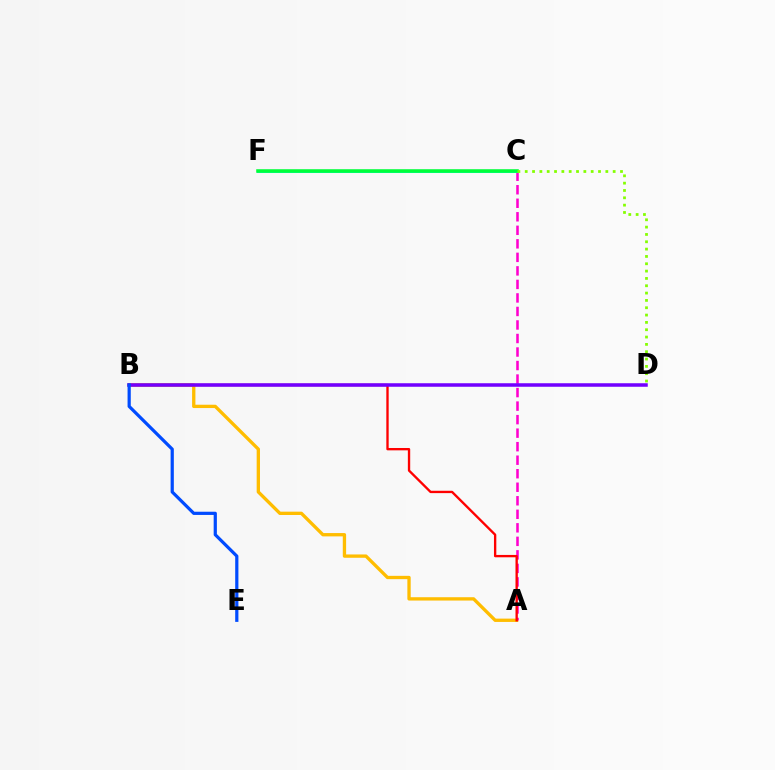{('A', 'B'): [{'color': '#ffbd00', 'line_style': 'solid', 'thickness': 2.39}, {'color': '#ff0000', 'line_style': 'solid', 'thickness': 1.69}], ('A', 'C'): [{'color': '#ff00cf', 'line_style': 'dashed', 'thickness': 1.84}], ('B', 'D'): [{'color': '#7200ff', 'line_style': 'solid', 'thickness': 2.54}], ('C', 'F'): [{'color': '#00fff6', 'line_style': 'solid', 'thickness': 2.18}, {'color': '#00ff39', 'line_style': 'solid', 'thickness': 2.56}], ('B', 'E'): [{'color': '#004bff', 'line_style': 'solid', 'thickness': 2.31}], ('C', 'D'): [{'color': '#84ff00', 'line_style': 'dotted', 'thickness': 1.99}]}